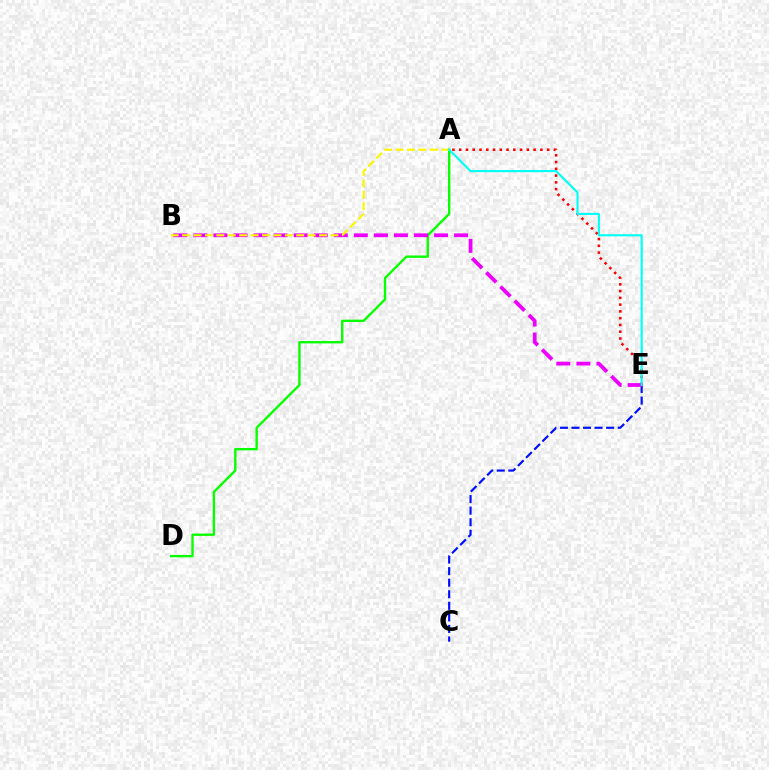{('A', 'E'): [{'color': '#ff0000', 'line_style': 'dotted', 'thickness': 1.84}, {'color': '#00fff6', 'line_style': 'solid', 'thickness': 1.53}], ('A', 'D'): [{'color': '#08ff00', 'line_style': 'solid', 'thickness': 1.7}], ('C', 'E'): [{'color': '#0010ff', 'line_style': 'dashed', 'thickness': 1.57}], ('B', 'E'): [{'color': '#ee00ff', 'line_style': 'dashed', 'thickness': 2.72}], ('A', 'B'): [{'color': '#fcf500', 'line_style': 'dashed', 'thickness': 1.55}]}